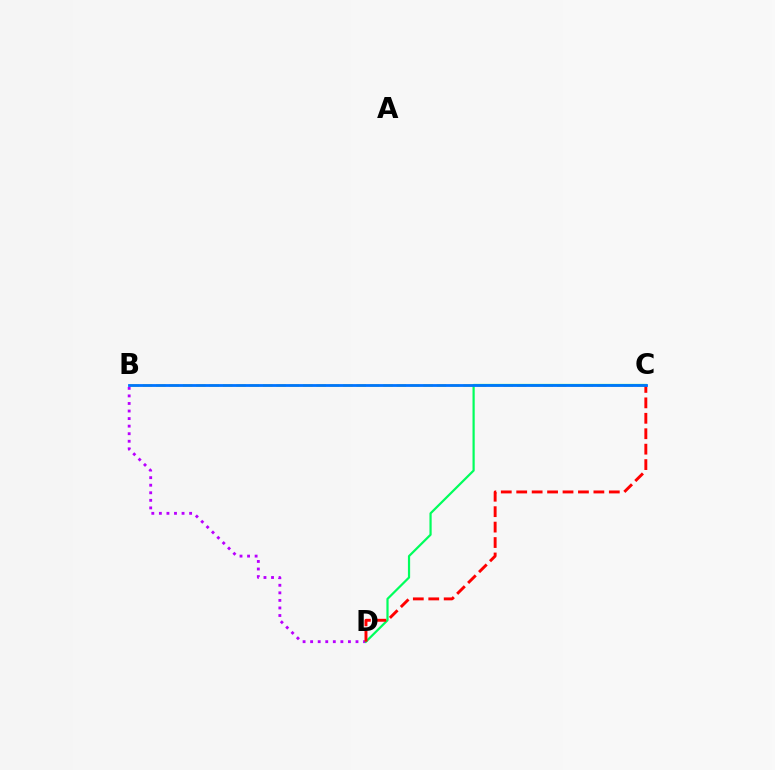{('B', 'C'): [{'color': '#d1ff00', 'line_style': 'dashed', 'thickness': 1.82}, {'color': '#0074ff', 'line_style': 'solid', 'thickness': 2.02}], ('B', 'D'): [{'color': '#b900ff', 'line_style': 'dotted', 'thickness': 2.05}], ('C', 'D'): [{'color': '#00ff5c', 'line_style': 'solid', 'thickness': 1.59}, {'color': '#ff0000', 'line_style': 'dashed', 'thickness': 2.1}]}